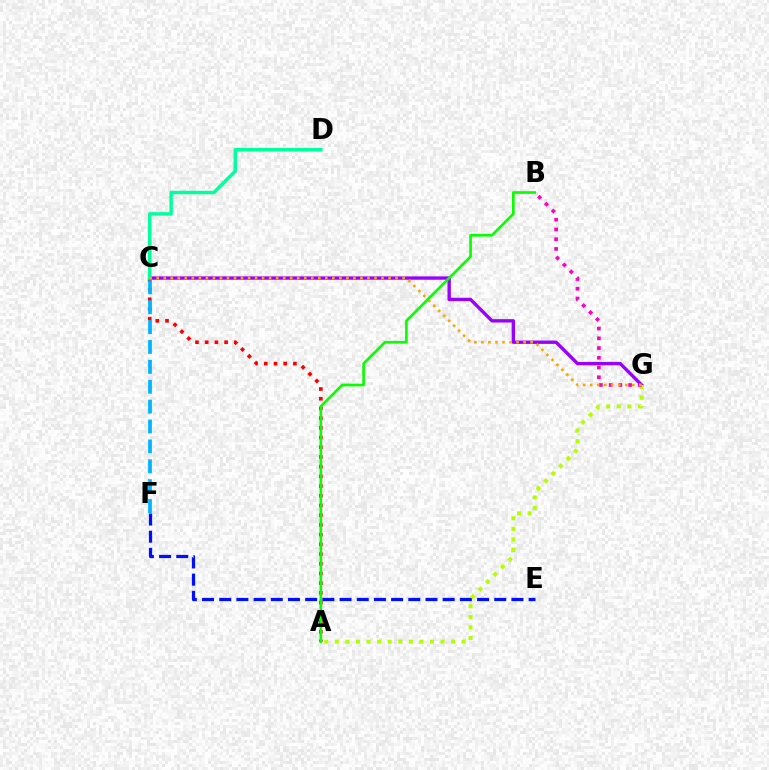{('A', 'C'): [{'color': '#ff0000', 'line_style': 'dotted', 'thickness': 2.64}], ('C', 'G'): [{'color': '#9b00ff', 'line_style': 'solid', 'thickness': 2.42}, {'color': '#ffa500', 'line_style': 'dotted', 'thickness': 1.91}], ('E', 'F'): [{'color': '#0010ff', 'line_style': 'dashed', 'thickness': 2.34}], ('C', 'D'): [{'color': '#00ff9d', 'line_style': 'solid', 'thickness': 2.49}], ('C', 'F'): [{'color': '#00b5ff', 'line_style': 'dashed', 'thickness': 2.7}], ('A', 'G'): [{'color': '#b3ff00', 'line_style': 'dotted', 'thickness': 2.87}], ('B', 'G'): [{'color': '#ff00bd', 'line_style': 'dotted', 'thickness': 2.65}], ('A', 'B'): [{'color': '#08ff00', 'line_style': 'solid', 'thickness': 1.91}]}